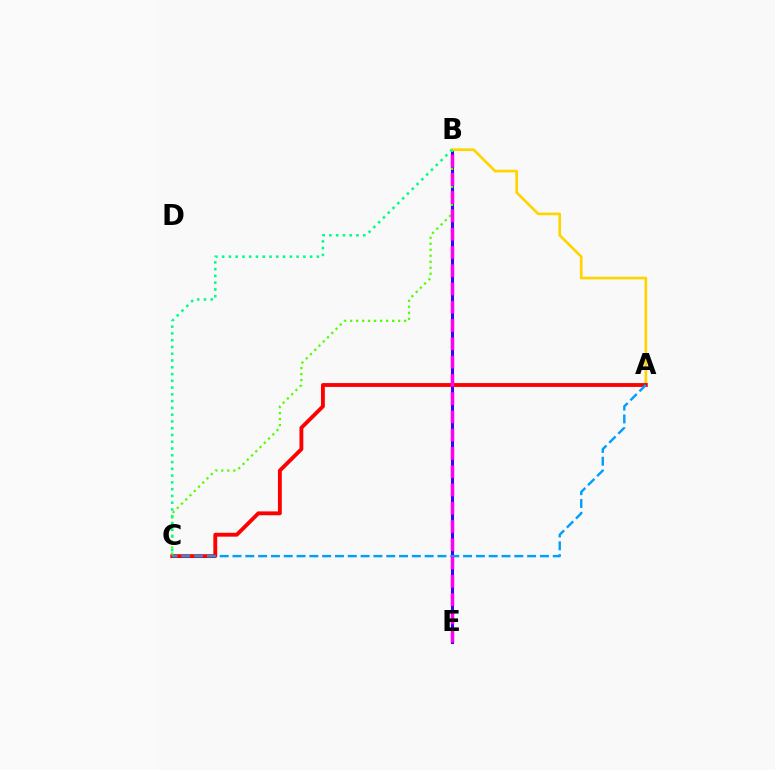{('B', 'E'): [{'color': '#3700ff', 'line_style': 'solid', 'thickness': 2.22}, {'color': '#ff00ed', 'line_style': 'dashed', 'thickness': 2.48}], ('A', 'B'): [{'color': '#ffd500', 'line_style': 'solid', 'thickness': 1.93}], ('A', 'C'): [{'color': '#ff0000', 'line_style': 'solid', 'thickness': 2.78}, {'color': '#009eff', 'line_style': 'dashed', 'thickness': 1.74}], ('B', 'C'): [{'color': '#4fff00', 'line_style': 'dotted', 'thickness': 1.63}, {'color': '#00ff86', 'line_style': 'dotted', 'thickness': 1.84}]}